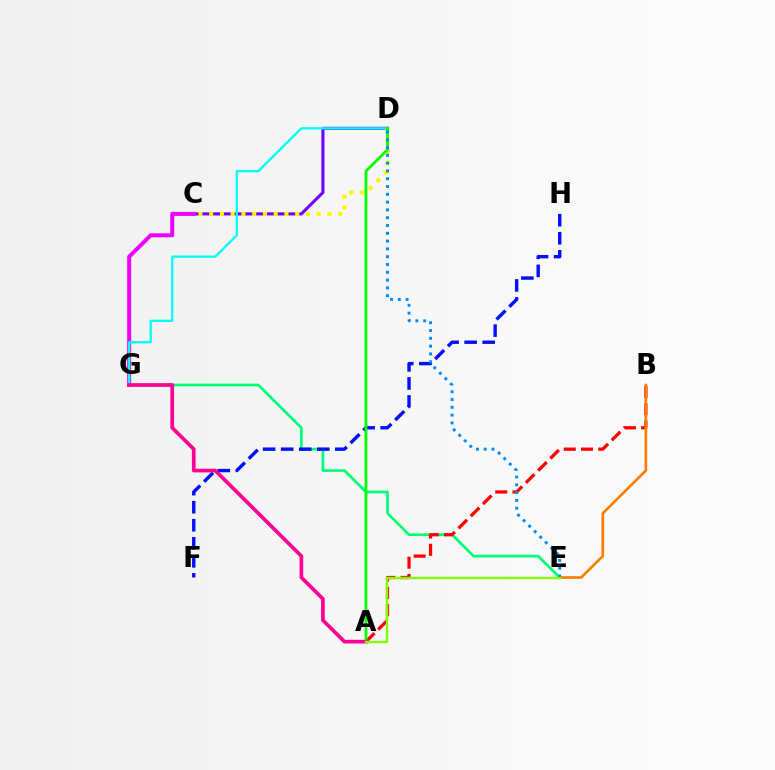{('E', 'G'): [{'color': '#00ff74', 'line_style': 'solid', 'thickness': 1.95}], ('F', 'H'): [{'color': '#0010ff', 'line_style': 'dashed', 'thickness': 2.45}], ('A', 'B'): [{'color': '#ff0000', 'line_style': 'dashed', 'thickness': 2.34}], ('C', 'D'): [{'color': '#7200ff', 'line_style': 'solid', 'thickness': 2.23}, {'color': '#fcf500', 'line_style': 'dotted', 'thickness': 2.92}], ('C', 'G'): [{'color': '#ee00ff', 'line_style': 'solid', 'thickness': 2.88}], ('B', 'E'): [{'color': '#ff7c00', 'line_style': 'solid', 'thickness': 1.92}], ('D', 'G'): [{'color': '#00fff6', 'line_style': 'solid', 'thickness': 1.65}], ('A', 'D'): [{'color': '#08ff00', 'line_style': 'solid', 'thickness': 2.03}], ('A', 'G'): [{'color': '#ff0094', 'line_style': 'solid', 'thickness': 2.65}], ('D', 'E'): [{'color': '#008cff', 'line_style': 'dotted', 'thickness': 2.12}], ('A', 'E'): [{'color': '#84ff00', 'line_style': 'solid', 'thickness': 1.75}]}